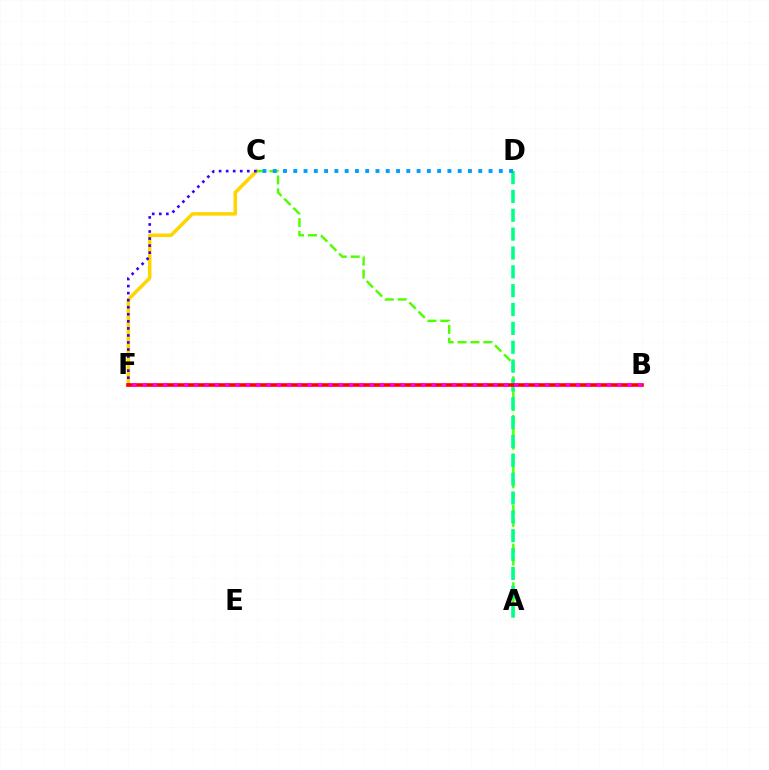{('C', 'F'): [{'color': '#ffd500', 'line_style': 'solid', 'thickness': 2.53}, {'color': '#3700ff', 'line_style': 'dotted', 'thickness': 1.91}], ('A', 'C'): [{'color': '#4fff00', 'line_style': 'dashed', 'thickness': 1.75}], ('A', 'D'): [{'color': '#00ff86', 'line_style': 'dashed', 'thickness': 2.56}], ('B', 'F'): [{'color': '#ff0000', 'line_style': 'solid', 'thickness': 2.59}, {'color': '#ff00ed', 'line_style': 'dotted', 'thickness': 2.8}], ('C', 'D'): [{'color': '#009eff', 'line_style': 'dotted', 'thickness': 2.79}]}